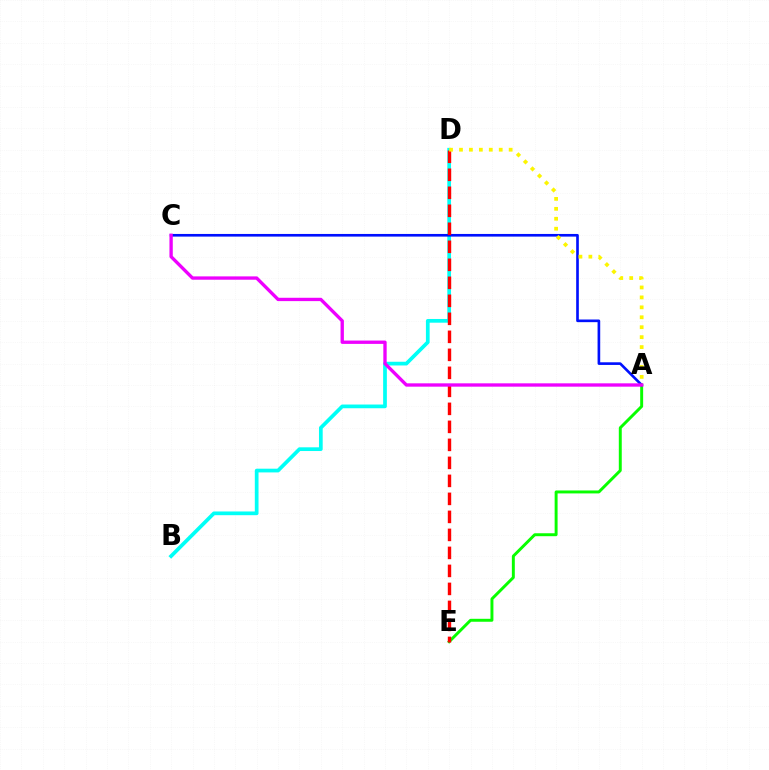{('A', 'E'): [{'color': '#08ff00', 'line_style': 'solid', 'thickness': 2.12}], ('B', 'D'): [{'color': '#00fff6', 'line_style': 'solid', 'thickness': 2.68}], ('A', 'C'): [{'color': '#0010ff', 'line_style': 'solid', 'thickness': 1.91}, {'color': '#ee00ff', 'line_style': 'solid', 'thickness': 2.4}], ('D', 'E'): [{'color': '#ff0000', 'line_style': 'dashed', 'thickness': 2.45}], ('A', 'D'): [{'color': '#fcf500', 'line_style': 'dotted', 'thickness': 2.7}]}